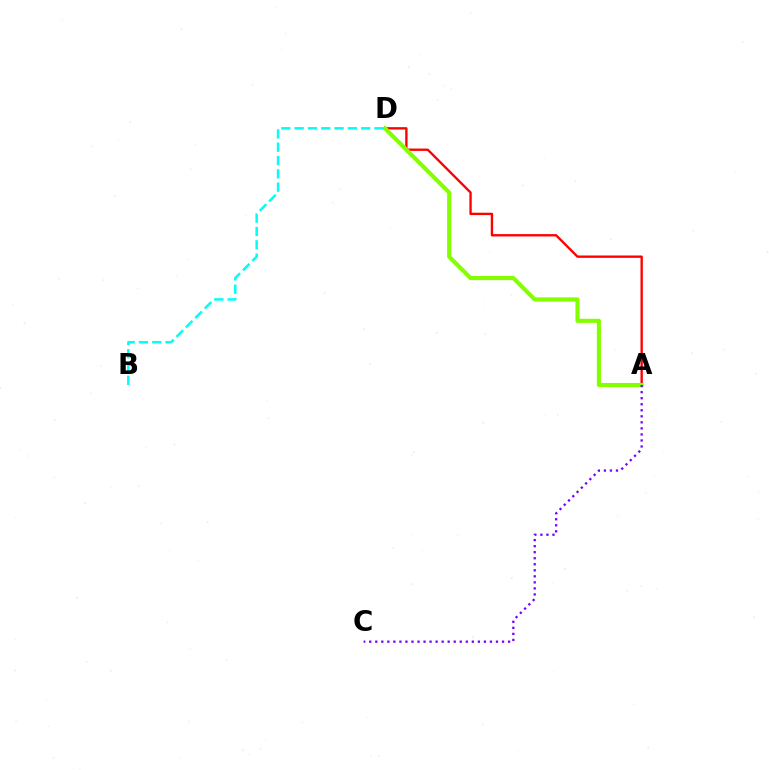{('A', 'D'): [{'color': '#ff0000', 'line_style': 'solid', 'thickness': 1.7}, {'color': '#84ff00', 'line_style': 'solid', 'thickness': 2.96}], ('B', 'D'): [{'color': '#00fff6', 'line_style': 'dashed', 'thickness': 1.81}], ('A', 'C'): [{'color': '#7200ff', 'line_style': 'dotted', 'thickness': 1.64}]}